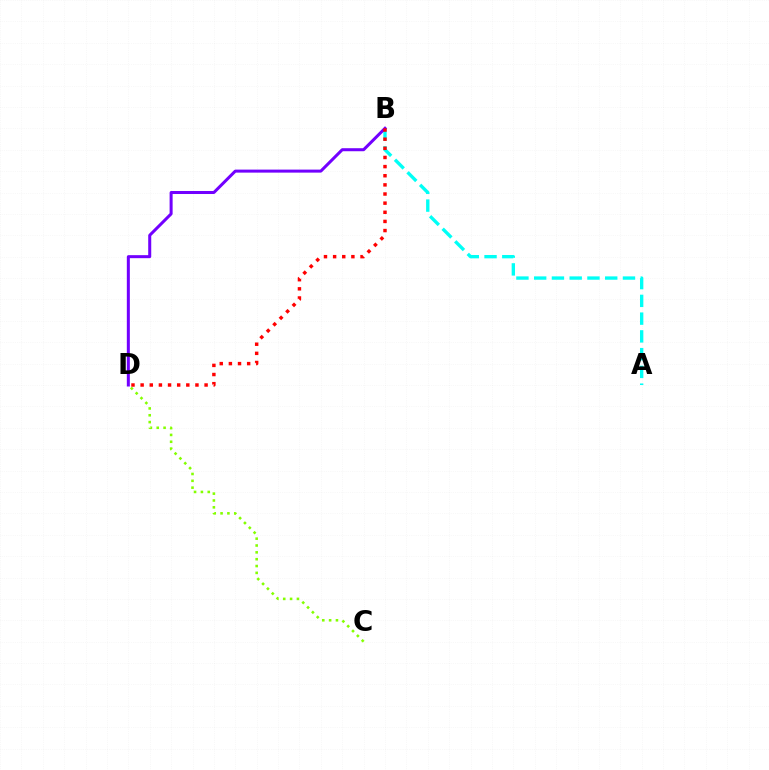{('C', 'D'): [{'color': '#84ff00', 'line_style': 'dotted', 'thickness': 1.86}], ('A', 'B'): [{'color': '#00fff6', 'line_style': 'dashed', 'thickness': 2.41}], ('B', 'D'): [{'color': '#7200ff', 'line_style': 'solid', 'thickness': 2.18}, {'color': '#ff0000', 'line_style': 'dotted', 'thickness': 2.48}]}